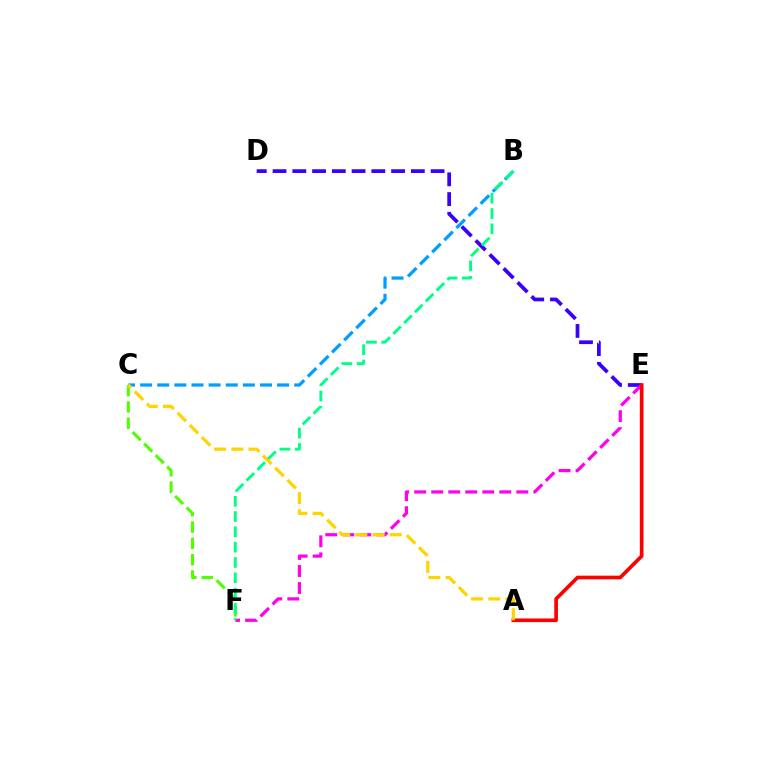{('D', 'E'): [{'color': '#3700ff', 'line_style': 'dashed', 'thickness': 2.68}], ('E', 'F'): [{'color': '#ff00ed', 'line_style': 'dashed', 'thickness': 2.31}], ('C', 'F'): [{'color': '#4fff00', 'line_style': 'dashed', 'thickness': 2.21}], ('A', 'E'): [{'color': '#ff0000', 'line_style': 'solid', 'thickness': 2.65}], ('B', 'C'): [{'color': '#009eff', 'line_style': 'dashed', 'thickness': 2.33}], ('A', 'C'): [{'color': '#ffd500', 'line_style': 'dashed', 'thickness': 2.34}], ('B', 'F'): [{'color': '#00ff86', 'line_style': 'dashed', 'thickness': 2.08}]}